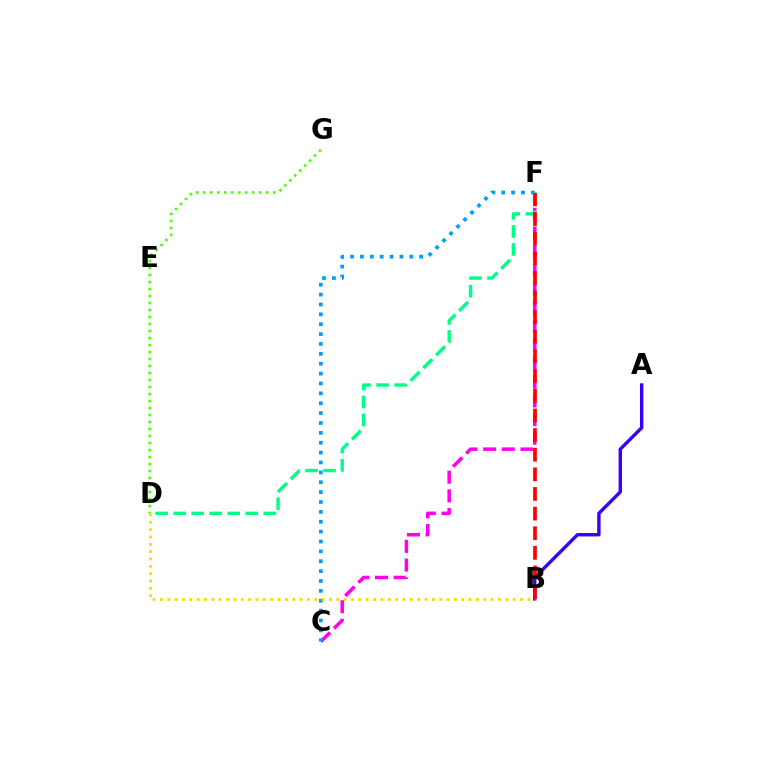{('A', 'B'): [{'color': '#3700ff', 'line_style': 'solid', 'thickness': 2.44}], ('C', 'F'): [{'color': '#ff00ed', 'line_style': 'dashed', 'thickness': 2.53}, {'color': '#009eff', 'line_style': 'dotted', 'thickness': 2.68}], ('B', 'D'): [{'color': '#ffd500', 'line_style': 'dotted', 'thickness': 2.0}], ('D', 'F'): [{'color': '#00ff86', 'line_style': 'dashed', 'thickness': 2.45}], ('B', 'F'): [{'color': '#ff0000', 'line_style': 'dashed', 'thickness': 2.67}], ('D', 'G'): [{'color': '#4fff00', 'line_style': 'dotted', 'thickness': 1.9}]}